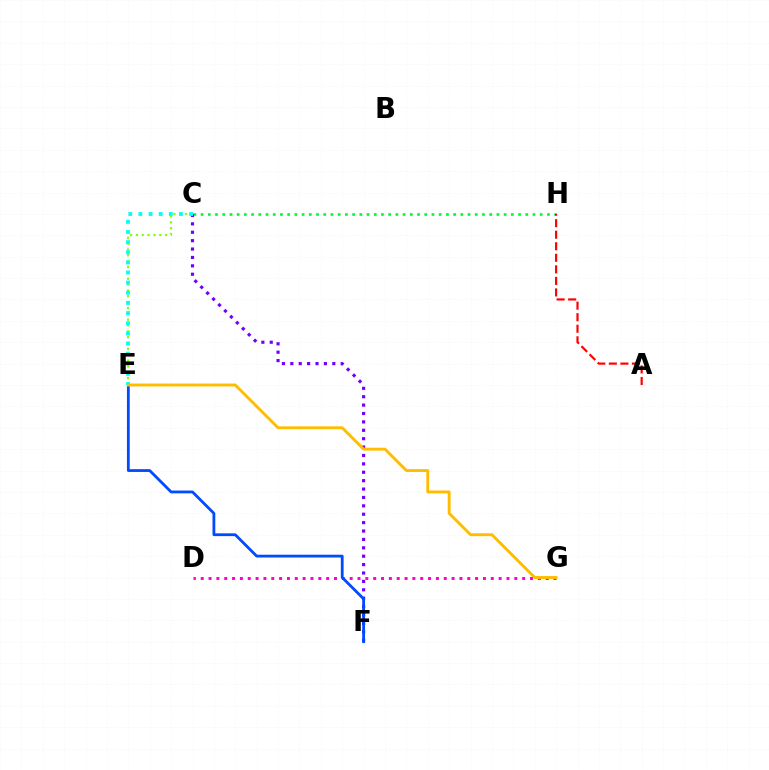{('C', 'E'): [{'color': '#84ff00', 'line_style': 'dotted', 'thickness': 1.59}, {'color': '#00fff6', 'line_style': 'dotted', 'thickness': 2.75}], ('D', 'G'): [{'color': '#ff00cf', 'line_style': 'dotted', 'thickness': 2.13}], ('C', 'H'): [{'color': '#00ff39', 'line_style': 'dotted', 'thickness': 1.96}], ('C', 'F'): [{'color': '#7200ff', 'line_style': 'dotted', 'thickness': 2.28}], ('E', 'F'): [{'color': '#004bff', 'line_style': 'solid', 'thickness': 2.01}], ('E', 'G'): [{'color': '#ffbd00', 'line_style': 'solid', 'thickness': 2.08}], ('A', 'H'): [{'color': '#ff0000', 'line_style': 'dashed', 'thickness': 1.57}]}